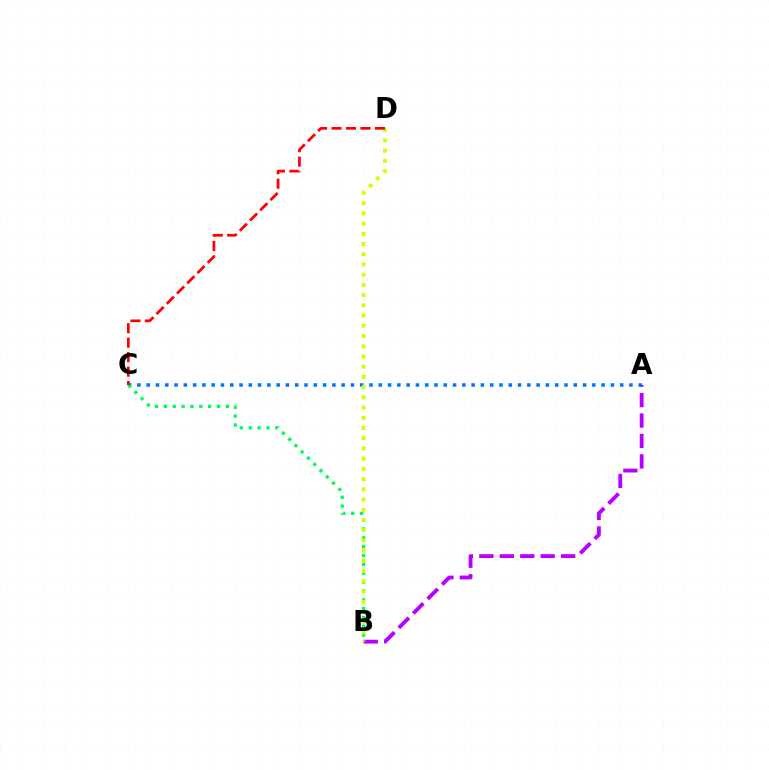{('A', 'B'): [{'color': '#b900ff', 'line_style': 'dashed', 'thickness': 2.78}], ('A', 'C'): [{'color': '#0074ff', 'line_style': 'dotted', 'thickness': 2.52}], ('B', 'C'): [{'color': '#00ff5c', 'line_style': 'dotted', 'thickness': 2.4}], ('B', 'D'): [{'color': '#d1ff00', 'line_style': 'dotted', 'thickness': 2.78}], ('C', 'D'): [{'color': '#ff0000', 'line_style': 'dashed', 'thickness': 1.97}]}